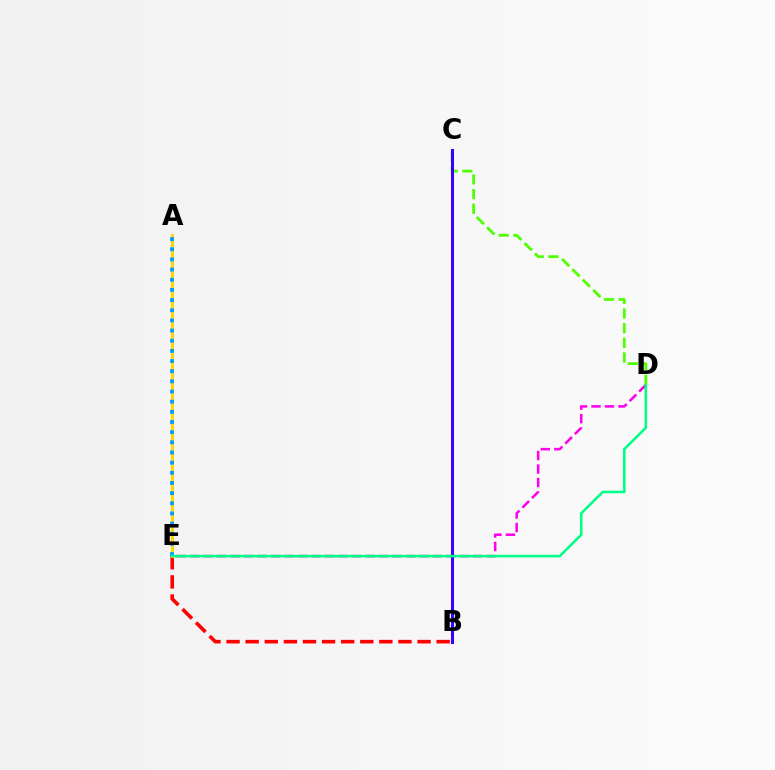{('C', 'D'): [{'color': '#4fff00', 'line_style': 'dashed', 'thickness': 1.99}], ('B', 'E'): [{'color': '#ff0000', 'line_style': 'dashed', 'thickness': 2.59}], ('D', 'E'): [{'color': '#ff00ed', 'line_style': 'dashed', 'thickness': 1.83}, {'color': '#00ff86', 'line_style': 'solid', 'thickness': 1.85}], ('B', 'C'): [{'color': '#3700ff', 'line_style': 'solid', 'thickness': 2.18}], ('A', 'E'): [{'color': '#ffd500', 'line_style': 'solid', 'thickness': 2.15}, {'color': '#009eff', 'line_style': 'dotted', 'thickness': 2.76}]}